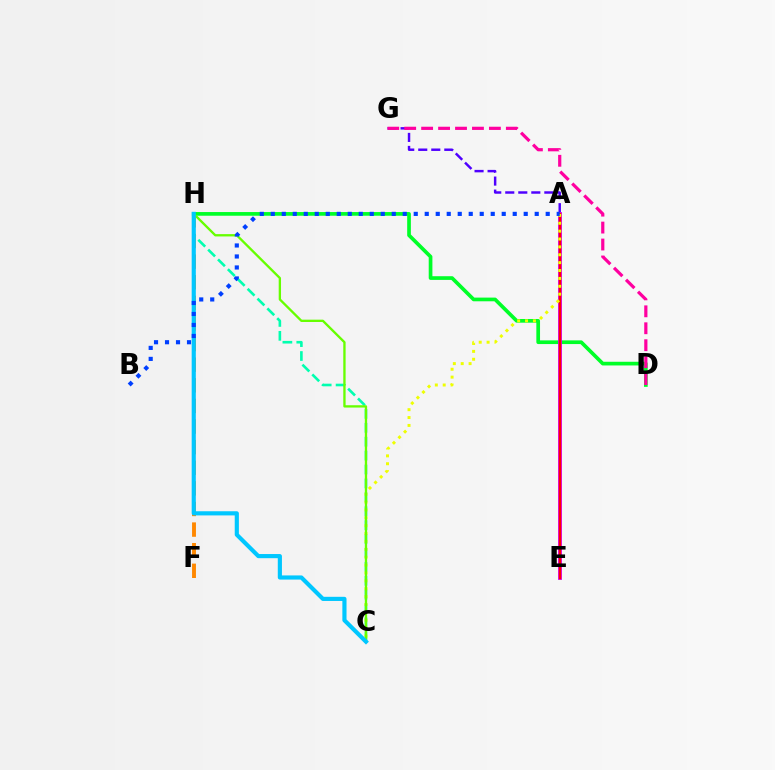{('A', 'G'): [{'color': '#4f00ff', 'line_style': 'dashed', 'thickness': 1.77}], ('D', 'H'): [{'color': '#00ff27', 'line_style': 'solid', 'thickness': 2.65}], ('F', 'H'): [{'color': '#ff8800', 'line_style': 'dashed', 'thickness': 2.8}], ('A', 'E'): [{'color': '#d600ff', 'line_style': 'solid', 'thickness': 2.76}, {'color': '#ff0000', 'line_style': 'solid', 'thickness': 1.76}], ('C', 'H'): [{'color': '#00ffaf', 'line_style': 'dashed', 'thickness': 1.89}, {'color': '#66ff00', 'line_style': 'solid', 'thickness': 1.67}, {'color': '#00c7ff', 'line_style': 'solid', 'thickness': 2.99}], ('A', 'C'): [{'color': '#eeff00', 'line_style': 'dotted', 'thickness': 2.14}], ('D', 'G'): [{'color': '#ff00a0', 'line_style': 'dashed', 'thickness': 2.3}], ('A', 'B'): [{'color': '#003fff', 'line_style': 'dotted', 'thickness': 2.99}]}